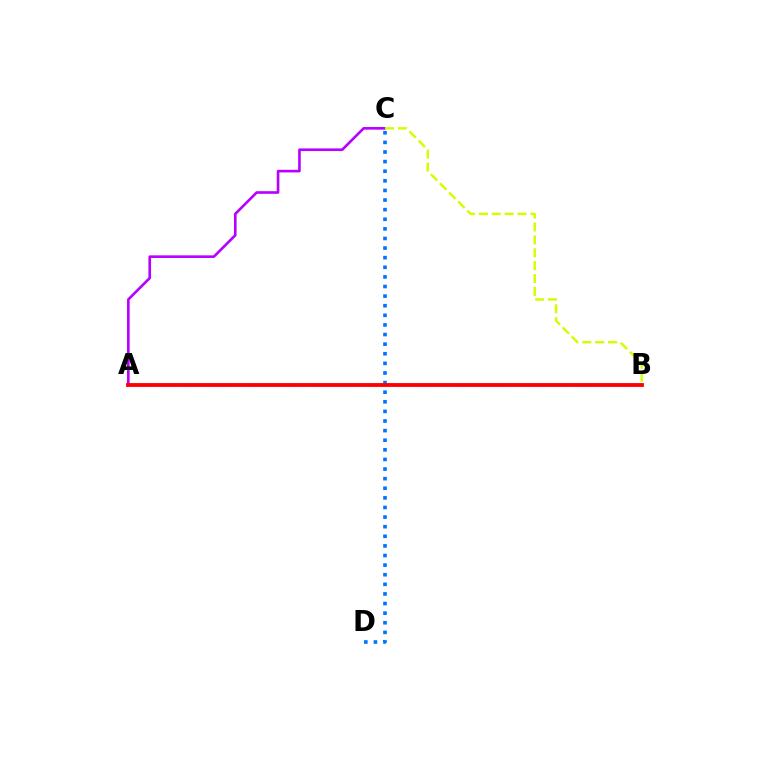{('A', 'C'): [{'color': '#b900ff', 'line_style': 'solid', 'thickness': 1.89}], ('A', 'B'): [{'color': '#00ff5c', 'line_style': 'dotted', 'thickness': 1.71}, {'color': '#ff0000', 'line_style': 'solid', 'thickness': 2.76}], ('C', 'D'): [{'color': '#0074ff', 'line_style': 'dotted', 'thickness': 2.61}], ('B', 'C'): [{'color': '#d1ff00', 'line_style': 'dashed', 'thickness': 1.75}]}